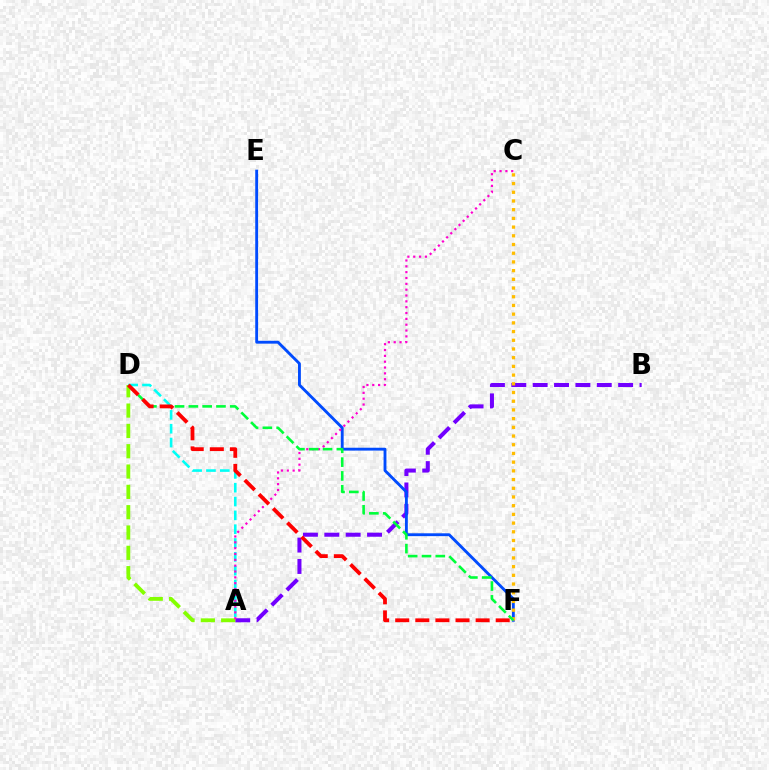{('A', 'B'): [{'color': '#7200ff', 'line_style': 'dashed', 'thickness': 2.9}], ('A', 'D'): [{'color': '#84ff00', 'line_style': 'dashed', 'thickness': 2.76}, {'color': '#00fff6', 'line_style': 'dashed', 'thickness': 1.88}], ('E', 'F'): [{'color': '#004bff', 'line_style': 'solid', 'thickness': 2.06}], ('C', 'F'): [{'color': '#ffbd00', 'line_style': 'dotted', 'thickness': 2.37}], ('A', 'C'): [{'color': '#ff00cf', 'line_style': 'dotted', 'thickness': 1.59}], ('D', 'F'): [{'color': '#00ff39', 'line_style': 'dashed', 'thickness': 1.88}, {'color': '#ff0000', 'line_style': 'dashed', 'thickness': 2.73}]}